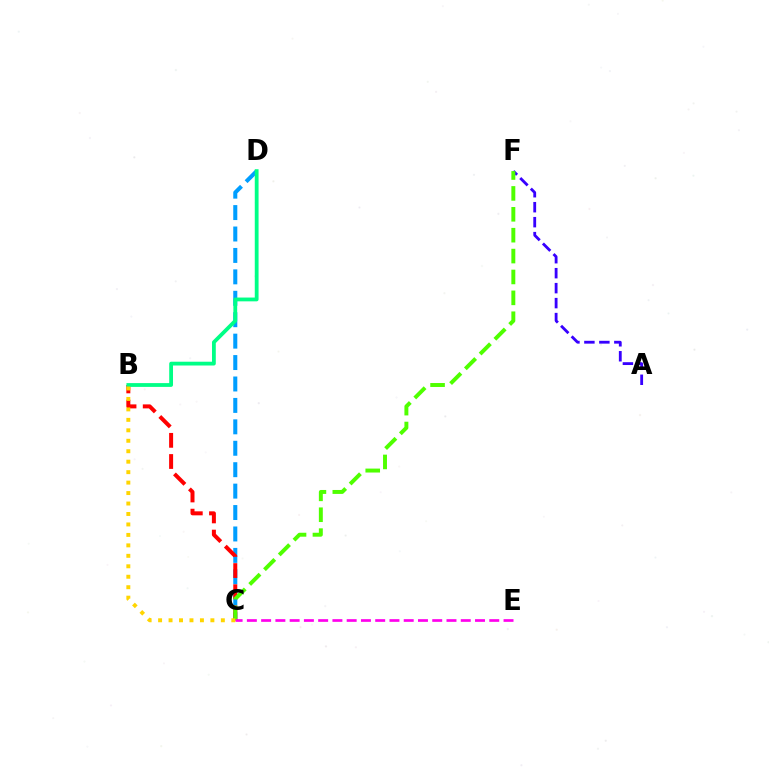{('C', 'D'): [{'color': '#009eff', 'line_style': 'dashed', 'thickness': 2.91}], ('A', 'F'): [{'color': '#3700ff', 'line_style': 'dashed', 'thickness': 2.03}], ('B', 'C'): [{'color': '#ff0000', 'line_style': 'dashed', 'thickness': 2.88}, {'color': '#ffd500', 'line_style': 'dotted', 'thickness': 2.84}], ('B', 'D'): [{'color': '#00ff86', 'line_style': 'solid', 'thickness': 2.73}], ('C', 'F'): [{'color': '#4fff00', 'line_style': 'dashed', 'thickness': 2.84}], ('C', 'E'): [{'color': '#ff00ed', 'line_style': 'dashed', 'thickness': 1.94}]}